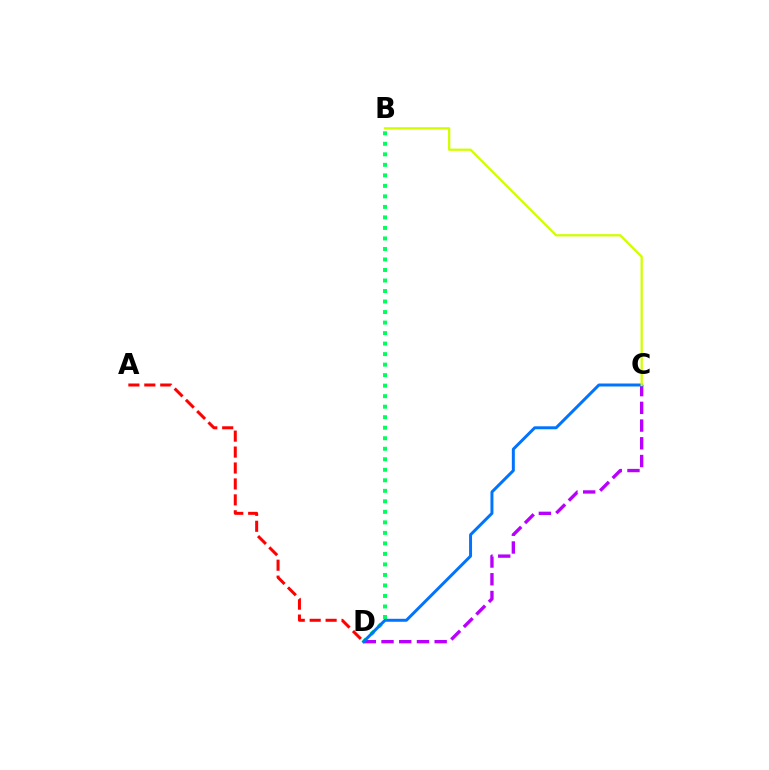{('B', 'D'): [{'color': '#00ff5c', 'line_style': 'dotted', 'thickness': 2.86}], ('A', 'D'): [{'color': '#ff0000', 'line_style': 'dashed', 'thickness': 2.16}], ('C', 'D'): [{'color': '#b900ff', 'line_style': 'dashed', 'thickness': 2.41}, {'color': '#0074ff', 'line_style': 'solid', 'thickness': 2.14}], ('B', 'C'): [{'color': '#d1ff00', 'line_style': 'solid', 'thickness': 1.64}]}